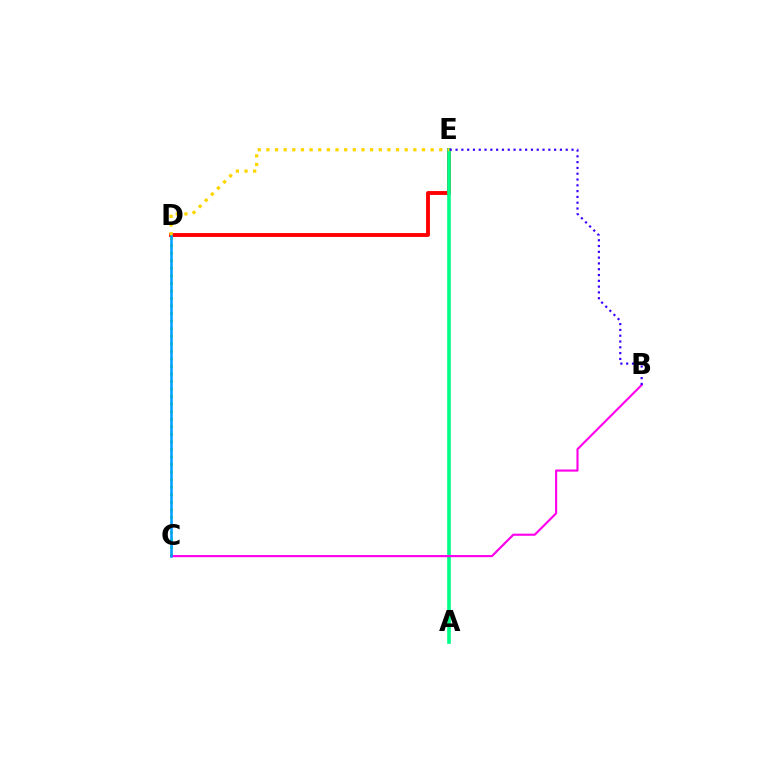{('D', 'E'): [{'color': '#ff0000', 'line_style': 'solid', 'thickness': 2.79}, {'color': '#ffd500', 'line_style': 'dotted', 'thickness': 2.35}], ('A', 'E'): [{'color': '#00ff86', 'line_style': 'solid', 'thickness': 2.63}], ('C', 'D'): [{'color': '#4fff00', 'line_style': 'dotted', 'thickness': 2.05}, {'color': '#009eff', 'line_style': 'solid', 'thickness': 1.82}], ('B', 'C'): [{'color': '#ff00ed', 'line_style': 'solid', 'thickness': 1.54}], ('B', 'E'): [{'color': '#3700ff', 'line_style': 'dotted', 'thickness': 1.58}]}